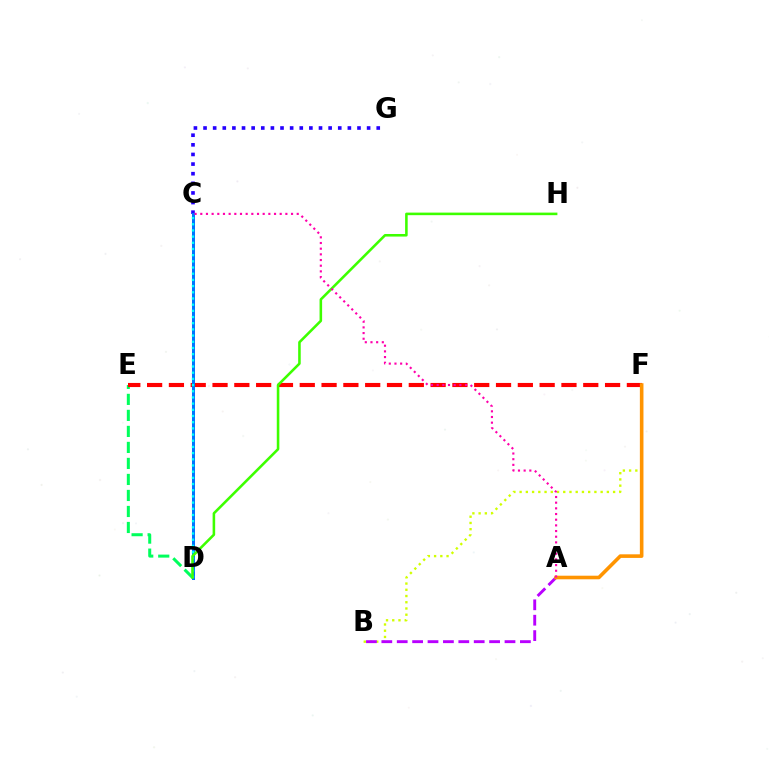{('C', 'G'): [{'color': '#2500ff', 'line_style': 'dotted', 'thickness': 2.61}], ('B', 'F'): [{'color': '#d1ff00', 'line_style': 'dotted', 'thickness': 1.69}], ('D', 'E'): [{'color': '#00ff5c', 'line_style': 'dashed', 'thickness': 2.18}], ('E', 'F'): [{'color': '#ff0000', 'line_style': 'dashed', 'thickness': 2.96}], ('C', 'D'): [{'color': '#0074ff', 'line_style': 'solid', 'thickness': 2.16}, {'color': '#00fff6', 'line_style': 'dotted', 'thickness': 1.68}], ('A', 'B'): [{'color': '#b900ff', 'line_style': 'dashed', 'thickness': 2.09}], ('A', 'F'): [{'color': '#ff9400', 'line_style': 'solid', 'thickness': 2.59}], ('D', 'H'): [{'color': '#3dff00', 'line_style': 'solid', 'thickness': 1.85}], ('A', 'C'): [{'color': '#ff00ac', 'line_style': 'dotted', 'thickness': 1.54}]}